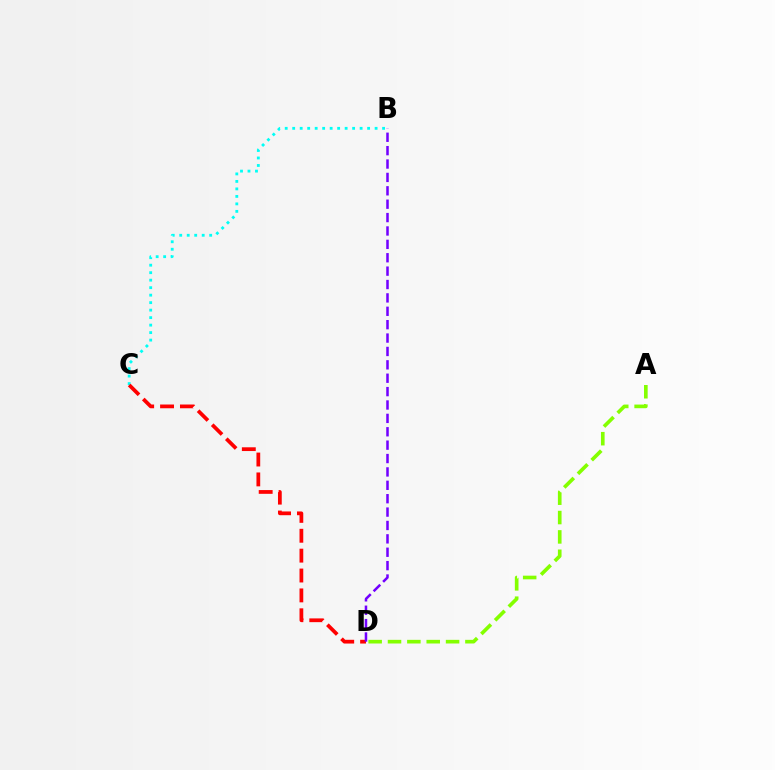{('A', 'D'): [{'color': '#84ff00', 'line_style': 'dashed', 'thickness': 2.63}], ('B', 'C'): [{'color': '#00fff6', 'line_style': 'dotted', 'thickness': 2.04}], ('C', 'D'): [{'color': '#ff0000', 'line_style': 'dashed', 'thickness': 2.7}], ('B', 'D'): [{'color': '#7200ff', 'line_style': 'dashed', 'thickness': 1.82}]}